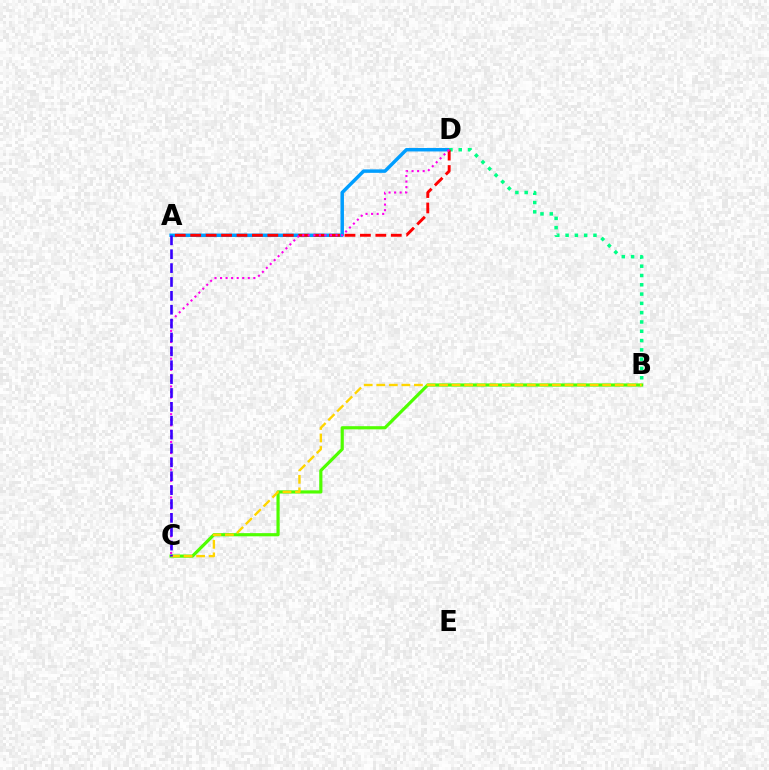{('A', 'D'): [{'color': '#009eff', 'line_style': 'solid', 'thickness': 2.49}, {'color': '#ff0000', 'line_style': 'dashed', 'thickness': 2.1}], ('B', 'D'): [{'color': '#00ff86', 'line_style': 'dotted', 'thickness': 2.53}], ('B', 'C'): [{'color': '#4fff00', 'line_style': 'solid', 'thickness': 2.29}, {'color': '#ffd500', 'line_style': 'dashed', 'thickness': 1.7}], ('C', 'D'): [{'color': '#ff00ed', 'line_style': 'dotted', 'thickness': 1.51}], ('A', 'C'): [{'color': '#3700ff', 'line_style': 'dashed', 'thickness': 1.89}]}